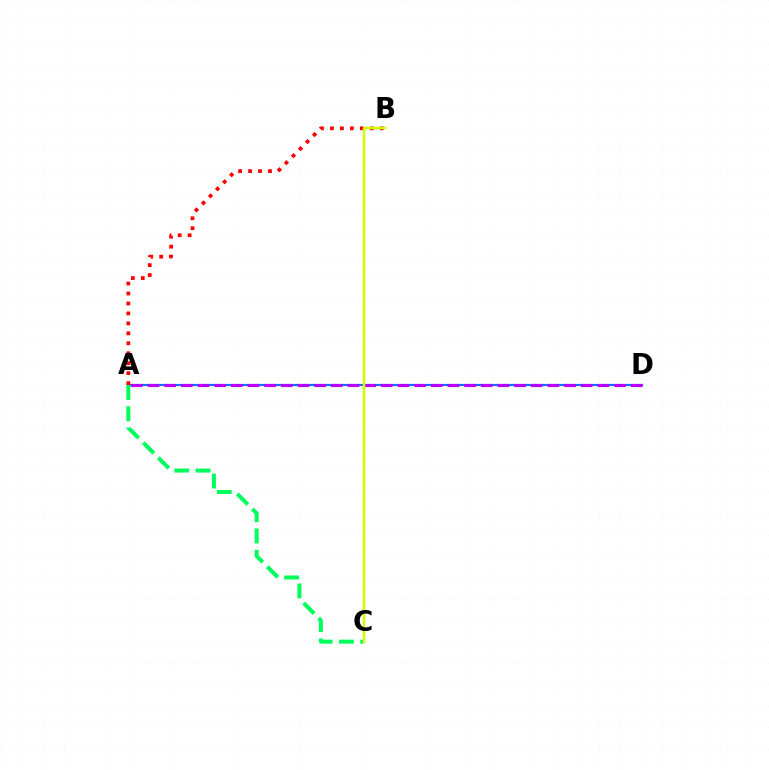{('A', 'D'): [{'color': '#0074ff', 'line_style': 'solid', 'thickness': 1.55}, {'color': '#b900ff', 'line_style': 'dashed', 'thickness': 2.26}], ('A', 'C'): [{'color': '#00ff5c', 'line_style': 'dashed', 'thickness': 2.89}], ('A', 'B'): [{'color': '#ff0000', 'line_style': 'dotted', 'thickness': 2.71}], ('B', 'C'): [{'color': '#d1ff00', 'line_style': 'solid', 'thickness': 1.8}]}